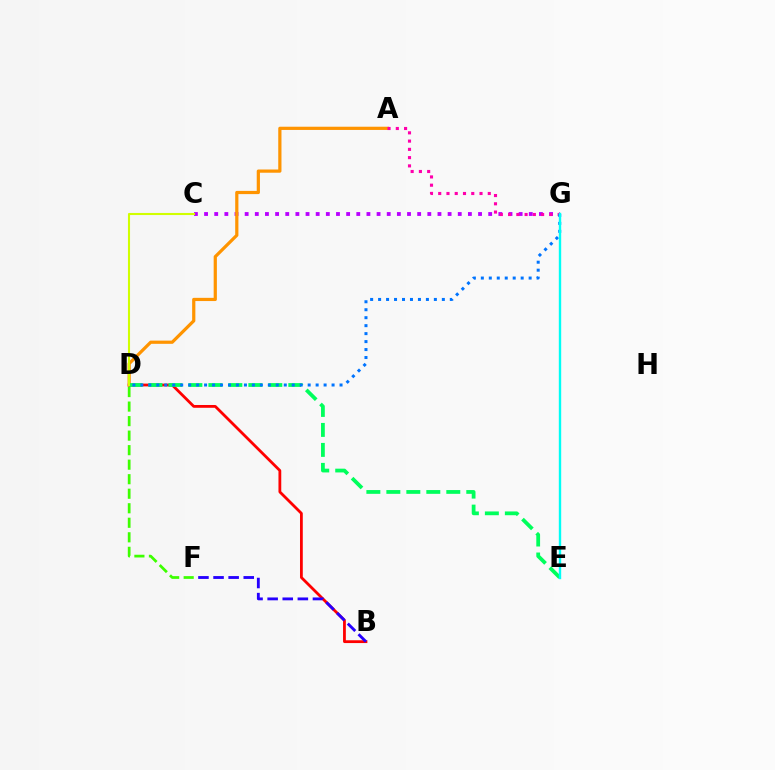{('C', 'G'): [{'color': '#b900ff', 'line_style': 'dotted', 'thickness': 2.76}], ('A', 'D'): [{'color': '#ff9400', 'line_style': 'solid', 'thickness': 2.31}], ('B', 'D'): [{'color': '#ff0000', 'line_style': 'solid', 'thickness': 2.01}], ('B', 'F'): [{'color': '#2500ff', 'line_style': 'dashed', 'thickness': 2.05}], ('D', 'E'): [{'color': '#00ff5c', 'line_style': 'dashed', 'thickness': 2.71}], ('A', 'G'): [{'color': '#ff00ac', 'line_style': 'dotted', 'thickness': 2.24}], ('C', 'D'): [{'color': '#d1ff00', 'line_style': 'solid', 'thickness': 1.51}], ('D', 'G'): [{'color': '#0074ff', 'line_style': 'dotted', 'thickness': 2.16}], ('E', 'G'): [{'color': '#00fff6', 'line_style': 'solid', 'thickness': 1.71}], ('D', 'F'): [{'color': '#3dff00', 'line_style': 'dashed', 'thickness': 1.97}]}